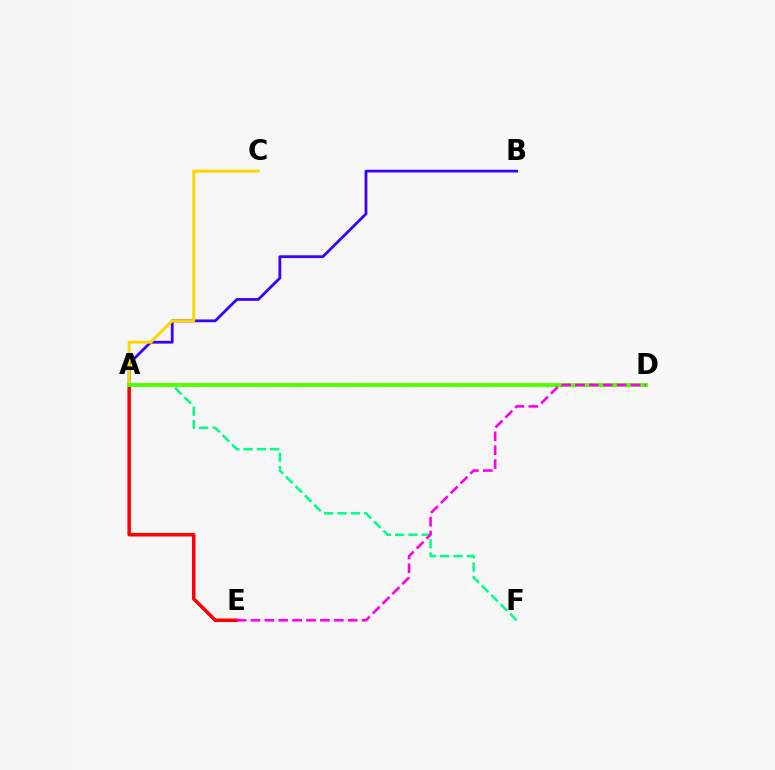{('A', 'B'): [{'color': '#3700ff', 'line_style': 'solid', 'thickness': 1.99}], ('A', 'F'): [{'color': '#00ff86', 'line_style': 'dashed', 'thickness': 1.81}], ('A', 'D'): [{'color': '#009eff', 'line_style': 'dotted', 'thickness': 1.8}, {'color': '#4fff00', 'line_style': 'solid', 'thickness': 2.77}], ('A', 'E'): [{'color': '#ff0000', 'line_style': 'solid', 'thickness': 2.53}], ('A', 'C'): [{'color': '#ffd500', 'line_style': 'solid', 'thickness': 2.13}], ('D', 'E'): [{'color': '#ff00ed', 'line_style': 'dashed', 'thickness': 1.88}]}